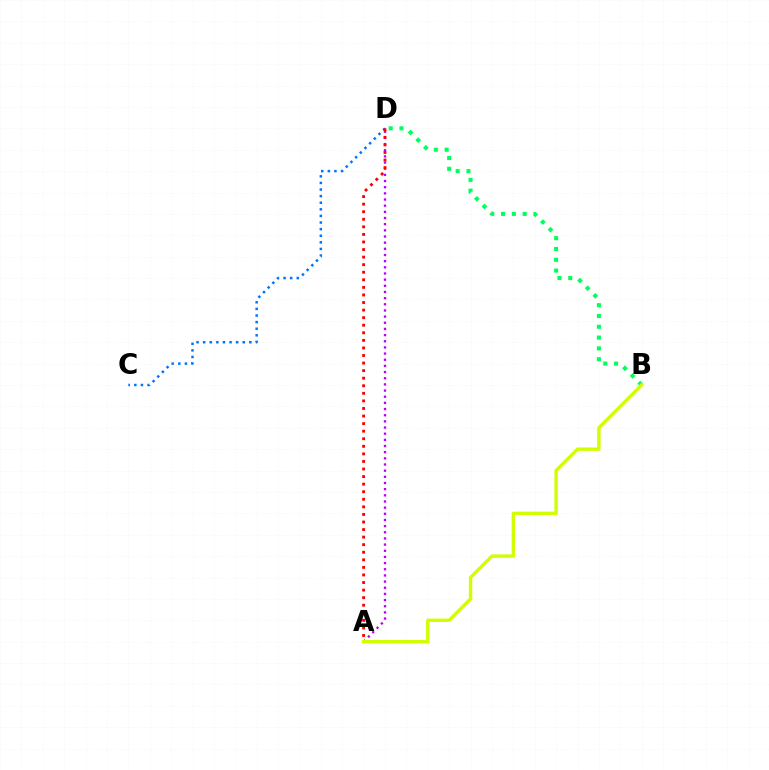{('B', 'D'): [{'color': '#00ff5c', 'line_style': 'dotted', 'thickness': 2.94}], ('C', 'D'): [{'color': '#0074ff', 'line_style': 'dotted', 'thickness': 1.79}], ('A', 'D'): [{'color': '#b900ff', 'line_style': 'dotted', 'thickness': 1.67}, {'color': '#ff0000', 'line_style': 'dotted', 'thickness': 2.06}], ('A', 'B'): [{'color': '#d1ff00', 'line_style': 'solid', 'thickness': 2.45}]}